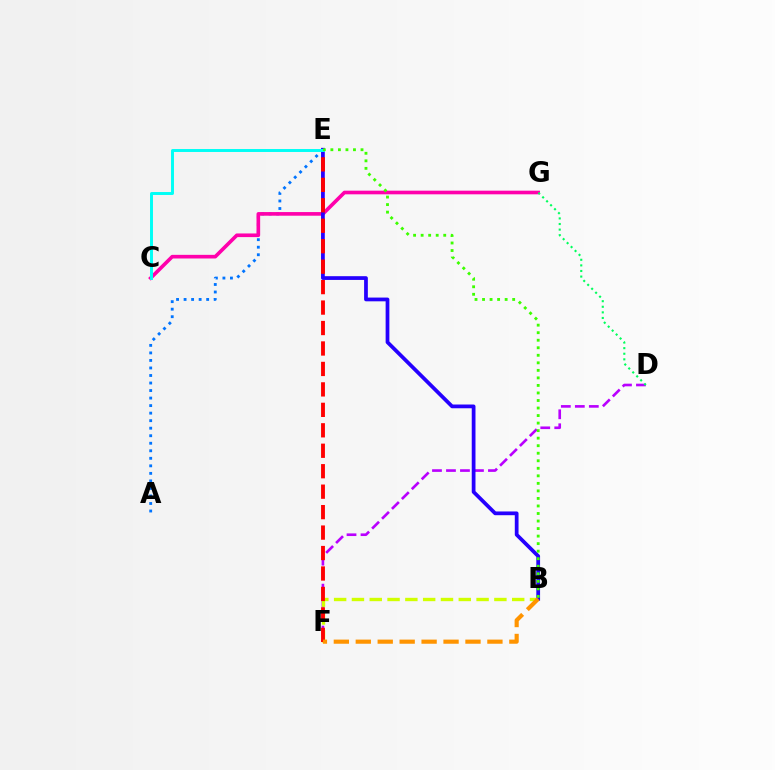{('D', 'F'): [{'color': '#b900ff', 'line_style': 'dashed', 'thickness': 1.9}], ('A', 'E'): [{'color': '#0074ff', 'line_style': 'dotted', 'thickness': 2.05}], ('C', 'G'): [{'color': '#ff00ac', 'line_style': 'solid', 'thickness': 2.62}], ('B', 'F'): [{'color': '#d1ff00', 'line_style': 'dashed', 'thickness': 2.42}, {'color': '#ff9400', 'line_style': 'dashed', 'thickness': 2.98}], ('B', 'E'): [{'color': '#2500ff', 'line_style': 'solid', 'thickness': 2.7}, {'color': '#3dff00', 'line_style': 'dotted', 'thickness': 2.05}], ('E', 'F'): [{'color': '#ff0000', 'line_style': 'dashed', 'thickness': 2.78}], ('D', 'G'): [{'color': '#00ff5c', 'line_style': 'dotted', 'thickness': 1.52}], ('C', 'E'): [{'color': '#00fff6', 'line_style': 'solid', 'thickness': 2.12}]}